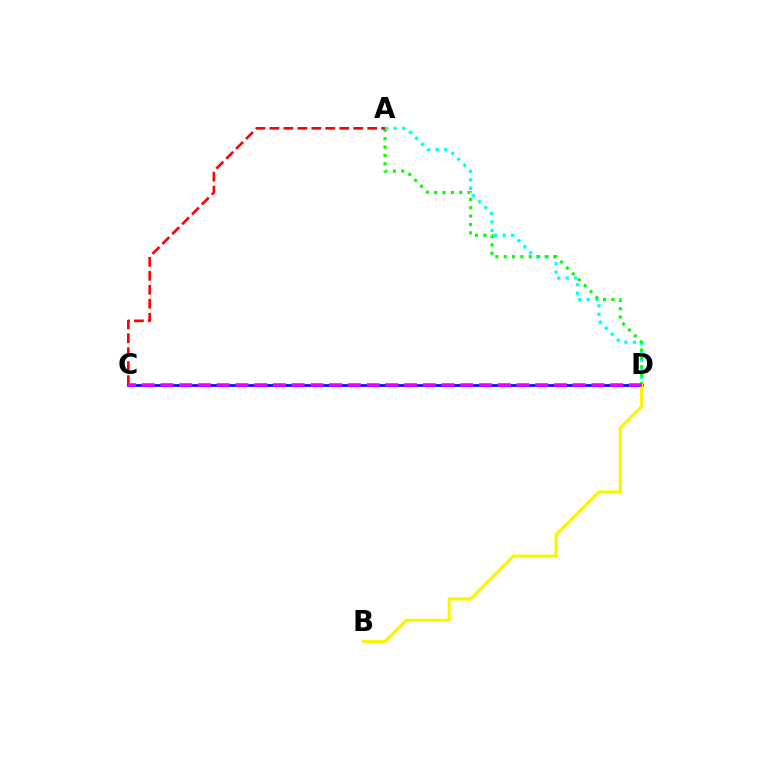{('A', 'D'): [{'color': '#00fff6', 'line_style': 'dotted', 'thickness': 2.31}, {'color': '#08ff00', 'line_style': 'dotted', 'thickness': 2.27}], ('C', 'D'): [{'color': '#0010ff', 'line_style': 'solid', 'thickness': 1.97}, {'color': '#ee00ff', 'line_style': 'dashed', 'thickness': 2.55}], ('A', 'C'): [{'color': '#ff0000', 'line_style': 'dashed', 'thickness': 1.9}], ('B', 'D'): [{'color': '#fcf500', 'line_style': 'solid', 'thickness': 2.3}]}